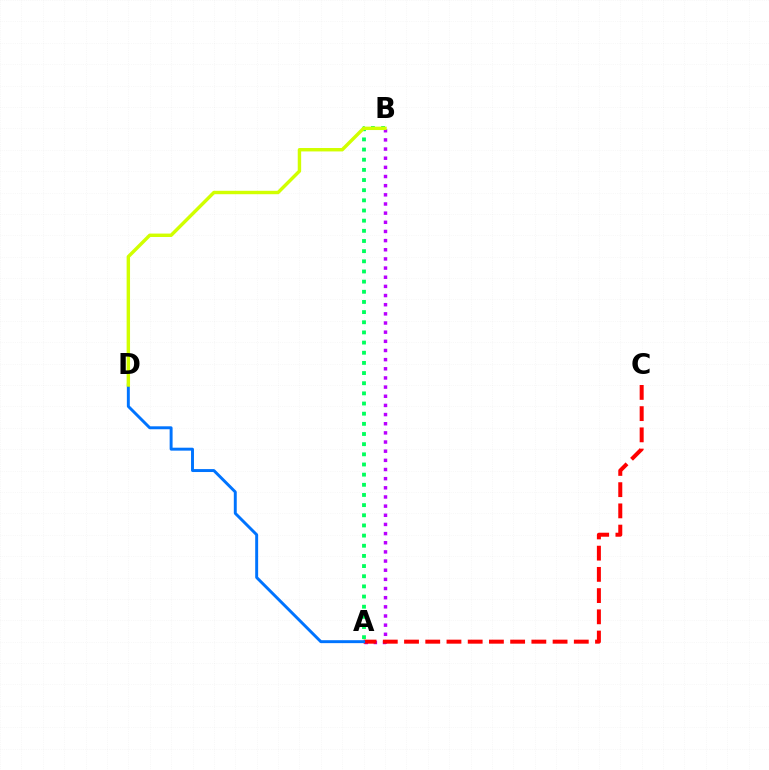{('A', 'B'): [{'color': '#b900ff', 'line_style': 'dotted', 'thickness': 2.49}, {'color': '#00ff5c', 'line_style': 'dotted', 'thickness': 2.76}], ('A', 'C'): [{'color': '#ff0000', 'line_style': 'dashed', 'thickness': 2.88}], ('A', 'D'): [{'color': '#0074ff', 'line_style': 'solid', 'thickness': 2.12}], ('B', 'D'): [{'color': '#d1ff00', 'line_style': 'solid', 'thickness': 2.46}]}